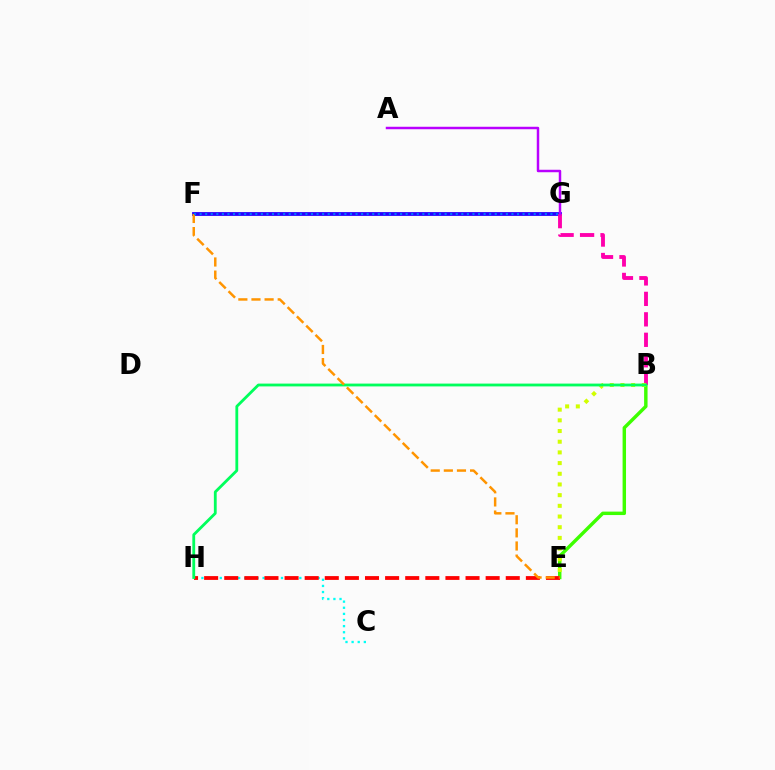{('F', 'G'): [{'color': '#2500ff', 'line_style': 'solid', 'thickness': 2.73}, {'color': '#0074ff', 'line_style': 'dotted', 'thickness': 1.51}], ('C', 'H'): [{'color': '#00fff6', 'line_style': 'dotted', 'thickness': 1.66}], ('B', 'E'): [{'color': '#3dff00', 'line_style': 'solid', 'thickness': 2.48}, {'color': '#d1ff00', 'line_style': 'dotted', 'thickness': 2.9}], ('B', 'G'): [{'color': '#ff00ac', 'line_style': 'dashed', 'thickness': 2.78}], ('A', 'G'): [{'color': '#b900ff', 'line_style': 'solid', 'thickness': 1.78}], ('E', 'H'): [{'color': '#ff0000', 'line_style': 'dashed', 'thickness': 2.73}], ('B', 'H'): [{'color': '#00ff5c', 'line_style': 'solid', 'thickness': 2.03}], ('E', 'F'): [{'color': '#ff9400', 'line_style': 'dashed', 'thickness': 1.78}]}